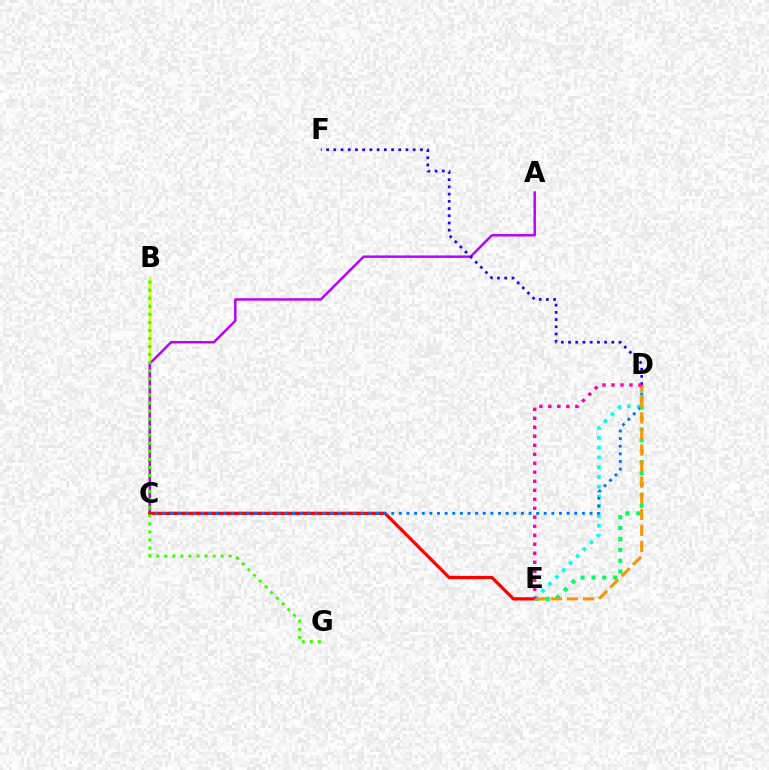{('B', 'C'): [{'color': '#d1ff00', 'line_style': 'solid', 'thickness': 1.75}], ('A', 'C'): [{'color': '#b900ff', 'line_style': 'solid', 'thickness': 1.76}], ('C', 'E'): [{'color': '#ff0000', 'line_style': 'solid', 'thickness': 2.33}], ('D', 'E'): [{'color': '#00fff6', 'line_style': 'dotted', 'thickness': 2.66}, {'color': '#00ff5c', 'line_style': 'dotted', 'thickness': 2.96}, {'color': '#ff9400', 'line_style': 'dashed', 'thickness': 2.18}, {'color': '#ff00ac', 'line_style': 'dotted', 'thickness': 2.44}], ('D', 'F'): [{'color': '#2500ff', 'line_style': 'dotted', 'thickness': 1.96}], ('B', 'G'): [{'color': '#3dff00', 'line_style': 'dotted', 'thickness': 2.19}], ('C', 'D'): [{'color': '#0074ff', 'line_style': 'dotted', 'thickness': 2.07}]}